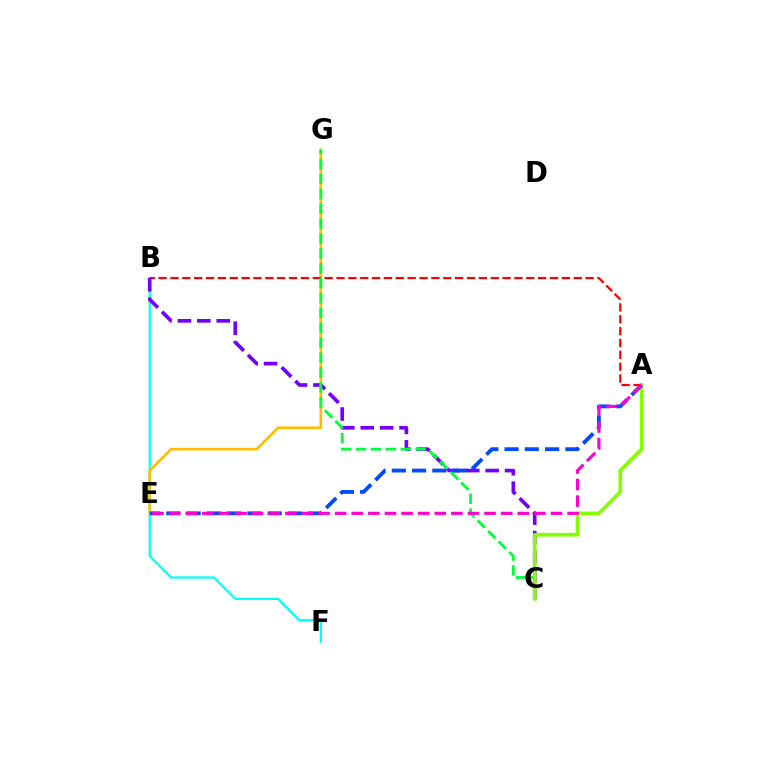{('B', 'F'): [{'color': '#00fff6', 'line_style': 'solid', 'thickness': 1.62}], ('E', 'G'): [{'color': '#ffbd00', 'line_style': 'solid', 'thickness': 1.91}], ('A', 'B'): [{'color': '#ff0000', 'line_style': 'dashed', 'thickness': 1.61}], ('B', 'C'): [{'color': '#7200ff', 'line_style': 'dashed', 'thickness': 2.63}], ('C', 'G'): [{'color': '#00ff39', 'line_style': 'dashed', 'thickness': 2.02}], ('A', 'C'): [{'color': '#84ff00', 'line_style': 'solid', 'thickness': 2.64}], ('A', 'E'): [{'color': '#004bff', 'line_style': 'dashed', 'thickness': 2.75}, {'color': '#ff00cf', 'line_style': 'dashed', 'thickness': 2.26}]}